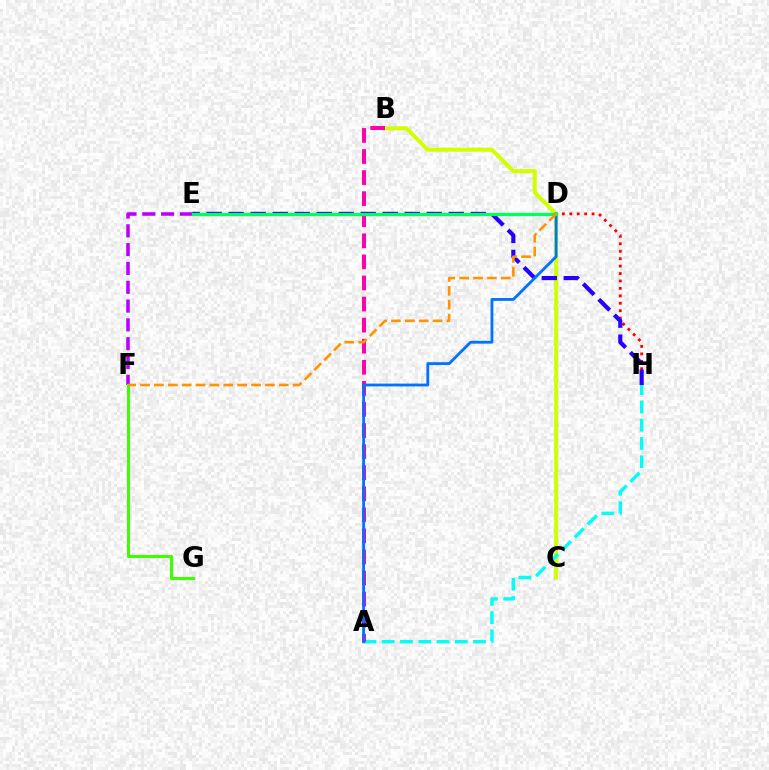{('E', 'F'): [{'color': '#b900ff', 'line_style': 'dashed', 'thickness': 2.56}], ('F', 'G'): [{'color': '#3dff00', 'line_style': 'solid', 'thickness': 2.19}], ('D', 'H'): [{'color': '#ff0000', 'line_style': 'dotted', 'thickness': 2.02}], ('B', 'C'): [{'color': '#d1ff00', 'line_style': 'solid', 'thickness': 2.88}], ('A', 'H'): [{'color': '#00fff6', 'line_style': 'dashed', 'thickness': 2.48}], ('A', 'B'): [{'color': '#ff00ac', 'line_style': 'dashed', 'thickness': 2.86}], ('E', 'H'): [{'color': '#2500ff', 'line_style': 'dashed', 'thickness': 2.99}], ('A', 'D'): [{'color': '#0074ff', 'line_style': 'solid', 'thickness': 2.03}], ('D', 'E'): [{'color': '#00ff5c', 'line_style': 'solid', 'thickness': 2.35}], ('D', 'F'): [{'color': '#ff9400', 'line_style': 'dashed', 'thickness': 1.88}]}